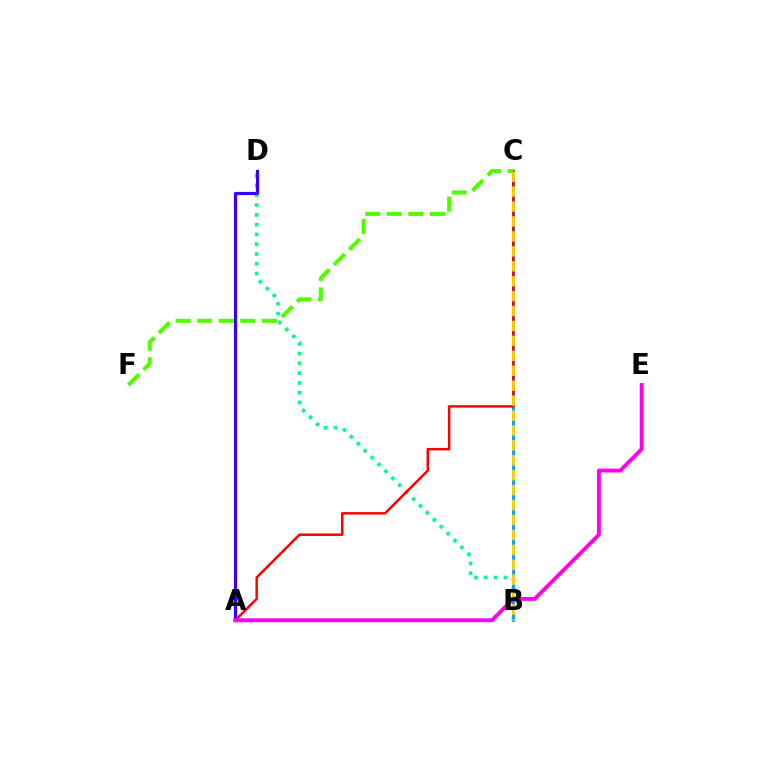{('B', 'D'): [{'color': '#00ff86', 'line_style': 'dotted', 'thickness': 2.66}], ('B', 'C'): [{'color': '#009eff', 'line_style': 'solid', 'thickness': 2.05}, {'color': '#ffd500', 'line_style': 'dashed', 'thickness': 2.03}], ('A', 'C'): [{'color': '#ff0000', 'line_style': 'solid', 'thickness': 1.79}], ('A', 'D'): [{'color': '#3700ff', 'line_style': 'solid', 'thickness': 2.29}], ('C', 'F'): [{'color': '#4fff00', 'line_style': 'dashed', 'thickness': 2.93}], ('A', 'E'): [{'color': '#ff00ed', 'line_style': 'solid', 'thickness': 2.79}]}